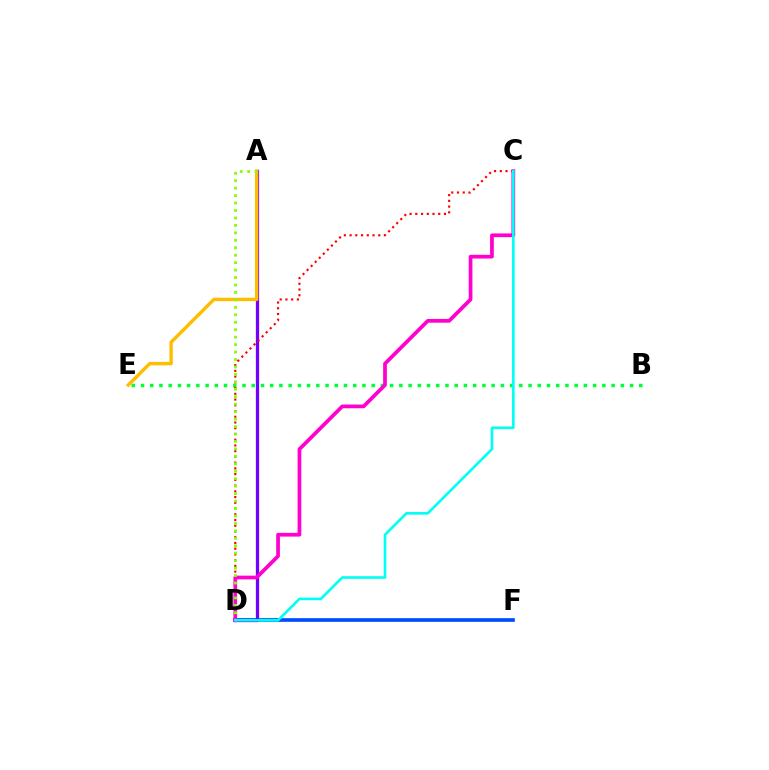{('D', 'F'): [{'color': '#004bff', 'line_style': 'solid', 'thickness': 2.64}], ('B', 'E'): [{'color': '#00ff39', 'line_style': 'dotted', 'thickness': 2.51}], ('A', 'D'): [{'color': '#7200ff', 'line_style': 'solid', 'thickness': 2.36}, {'color': '#84ff00', 'line_style': 'dotted', 'thickness': 2.02}], ('C', 'D'): [{'color': '#ff0000', 'line_style': 'dotted', 'thickness': 1.56}, {'color': '#ff00cf', 'line_style': 'solid', 'thickness': 2.68}, {'color': '#00fff6', 'line_style': 'solid', 'thickness': 1.9}], ('A', 'E'): [{'color': '#ffbd00', 'line_style': 'solid', 'thickness': 2.45}]}